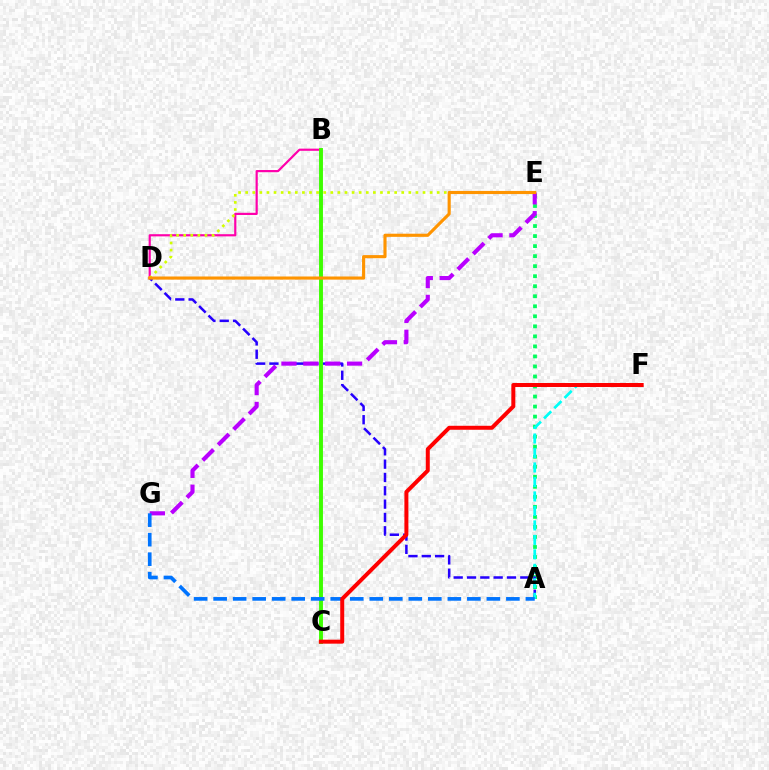{('A', 'E'): [{'color': '#00ff5c', 'line_style': 'dotted', 'thickness': 2.72}], ('A', 'D'): [{'color': '#2500ff', 'line_style': 'dashed', 'thickness': 1.81}], ('B', 'D'): [{'color': '#ff00ac', 'line_style': 'solid', 'thickness': 1.57}], ('B', 'C'): [{'color': '#3dff00', 'line_style': 'solid', 'thickness': 2.81}], ('D', 'E'): [{'color': '#d1ff00', 'line_style': 'dotted', 'thickness': 1.93}, {'color': '#ff9400', 'line_style': 'solid', 'thickness': 2.25}], ('E', 'G'): [{'color': '#b900ff', 'line_style': 'dashed', 'thickness': 2.97}], ('A', 'F'): [{'color': '#00fff6', 'line_style': 'dashed', 'thickness': 1.97}], ('A', 'G'): [{'color': '#0074ff', 'line_style': 'dashed', 'thickness': 2.65}], ('C', 'F'): [{'color': '#ff0000', 'line_style': 'solid', 'thickness': 2.87}]}